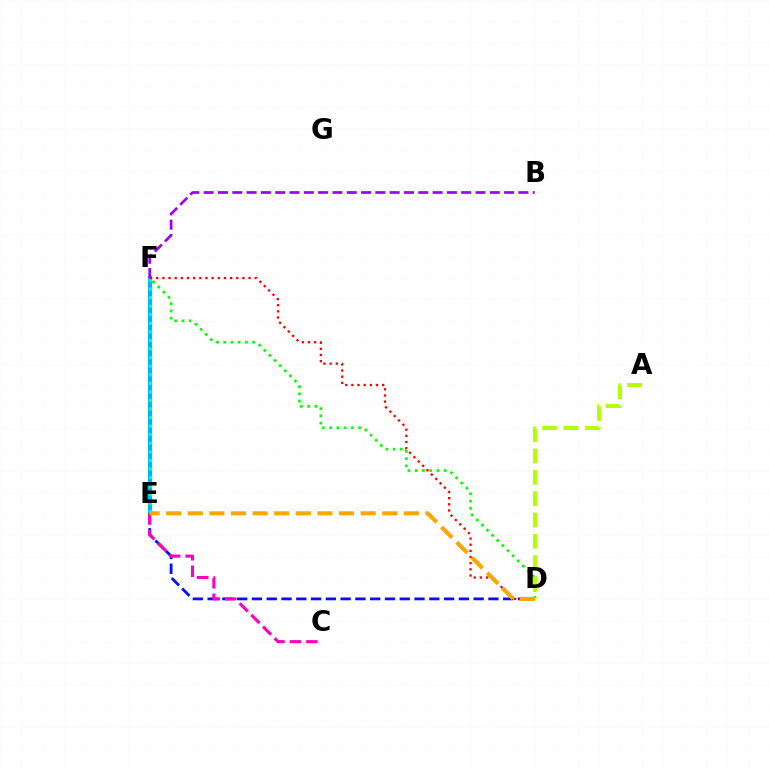{('D', 'E'): [{'color': '#0010ff', 'line_style': 'dashed', 'thickness': 2.01}, {'color': '#ffa500', 'line_style': 'dashed', 'thickness': 2.94}], ('E', 'F'): [{'color': '#00b5ff', 'line_style': 'solid', 'thickness': 2.97}, {'color': '#00ff9d', 'line_style': 'dotted', 'thickness': 2.33}], ('C', 'E'): [{'color': '#ff00bd', 'line_style': 'dashed', 'thickness': 2.24}], ('D', 'F'): [{'color': '#ff0000', 'line_style': 'dotted', 'thickness': 1.67}, {'color': '#08ff00', 'line_style': 'dotted', 'thickness': 1.97}], ('B', 'F'): [{'color': '#9b00ff', 'line_style': 'dashed', 'thickness': 1.94}], ('A', 'D'): [{'color': '#b3ff00', 'line_style': 'dashed', 'thickness': 2.9}]}